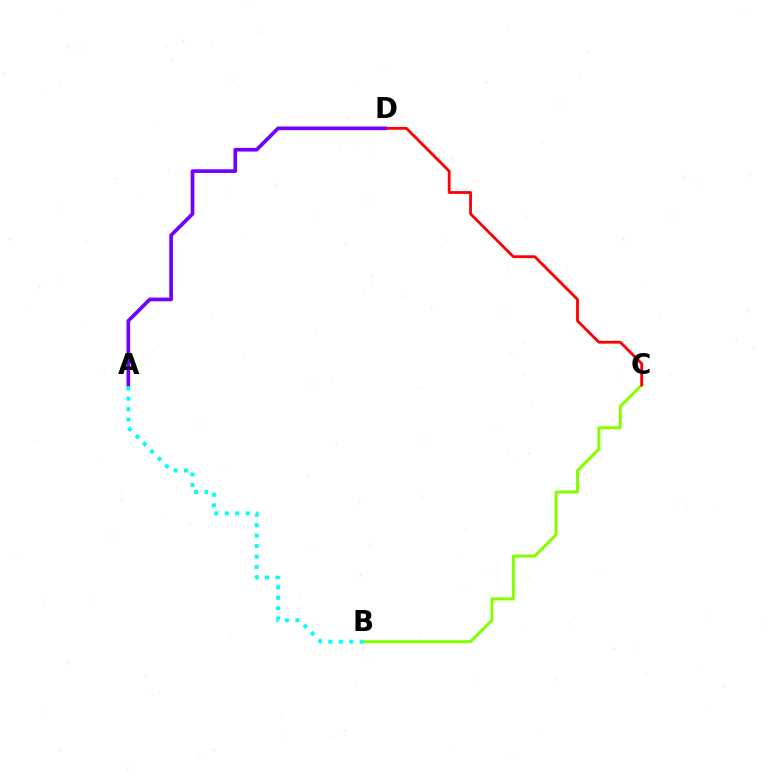{('B', 'C'): [{'color': '#84ff00', 'line_style': 'solid', 'thickness': 2.16}], ('C', 'D'): [{'color': '#ff0000', 'line_style': 'solid', 'thickness': 2.02}], ('A', 'D'): [{'color': '#7200ff', 'line_style': 'solid', 'thickness': 2.65}], ('A', 'B'): [{'color': '#00fff6', 'line_style': 'dotted', 'thickness': 2.84}]}